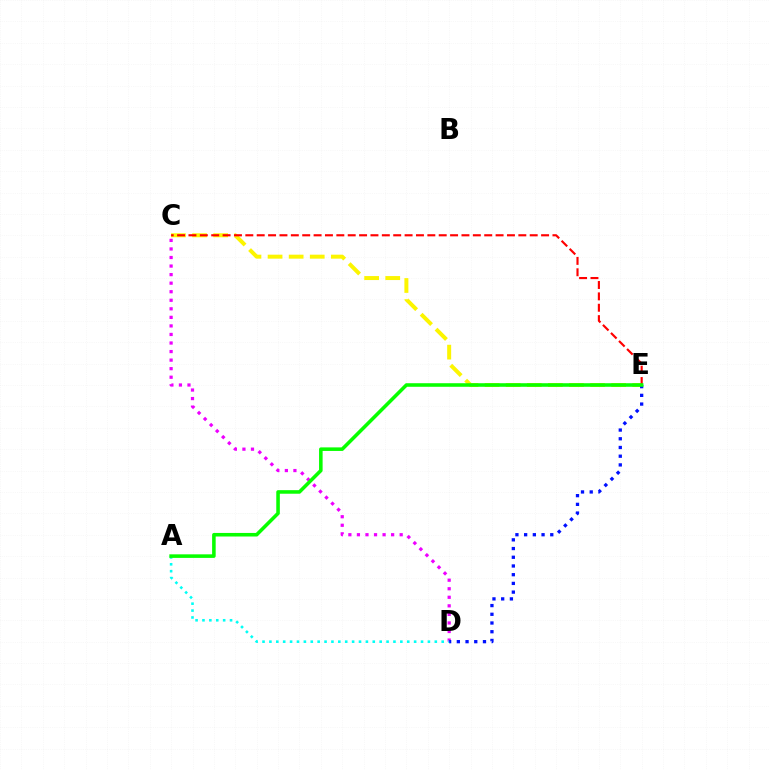{('C', 'E'): [{'color': '#fcf500', 'line_style': 'dashed', 'thickness': 2.86}, {'color': '#ff0000', 'line_style': 'dashed', 'thickness': 1.55}], ('C', 'D'): [{'color': '#ee00ff', 'line_style': 'dotted', 'thickness': 2.32}], ('A', 'D'): [{'color': '#00fff6', 'line_style': 'dotted', 'thickness': 1.87}], ('D', 'E'): [{'color': '#0010ff', 'line_style': 'dotted', 'thickness': 2.37}], ('A', 'E'): [{'color': '#08ff00', 'line_style': 'solid', 'thickness': 2.56}]}